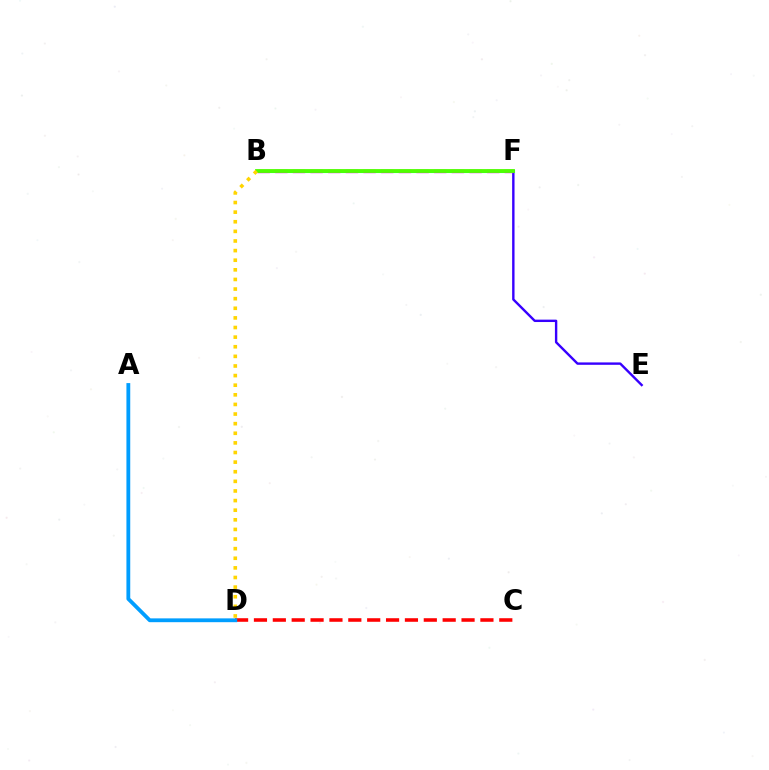{('B', 'F'): [{'color': '#00ff86', 'line_style': 'solid', 'thickness': 2.23}, {'color': '#ff00ed', 'line_style': 'dashed', 'thickness': 2.4}, {'color': '#4fff00', 'line_style': 'solid', 'thickness': 2.75}], ('C', 'D'): [{'color': '#ff0000', 'line_style': 'dashed', 'thickness': 2.56}], ('E', 'F'): [{'color': '#3700ff', 'line_style': 'solid', 'thickness': 1.73}], ('A', 'D'): [{'color': '#009eff', 'line_style': 'solid', 'thickness': 2.74}], ('B', 'D'): [{'color': '#ffd500', 'line_style': 'dotted', 'thickness': 2.61}]}